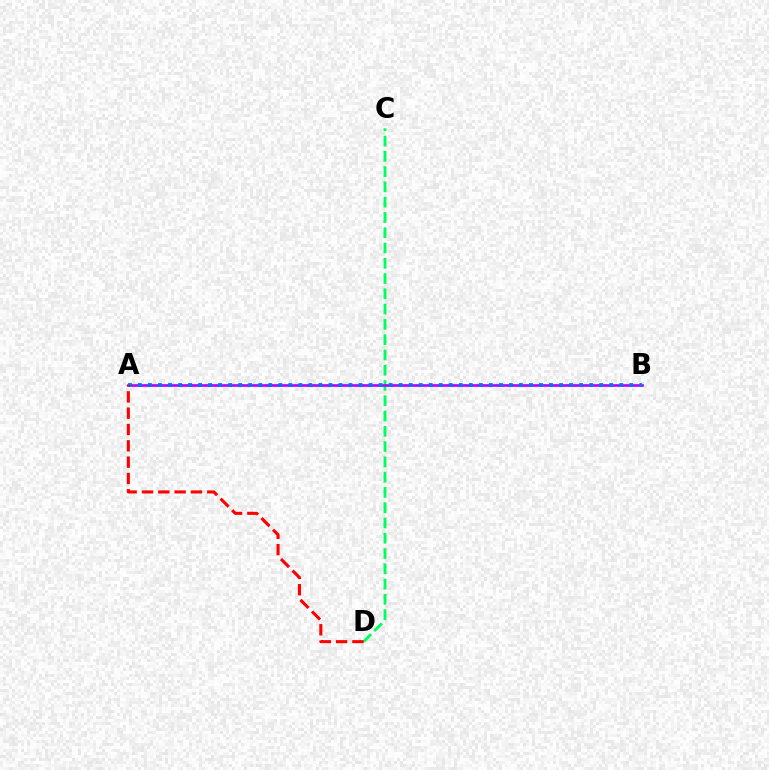{('C', 'D'): [{'color': '#00ff5c', 'line_style': 'dashed', 'thickness': 2.08}], ('A', 'B'): [{'color': '#d1ff00', 'line_style': 'dotted', 'thickness': 1.64}, {'color': '#b900ff', 'line_style': 'solid', 'thickness': 1.93}, {'color': '#0074ff', 'line_style': 'dotted', 'thickness': 2.72}], ('A', 'D'): [{'color': '#ff0000', 'line_style': 'dashed', 'thickness': 2.22}]}